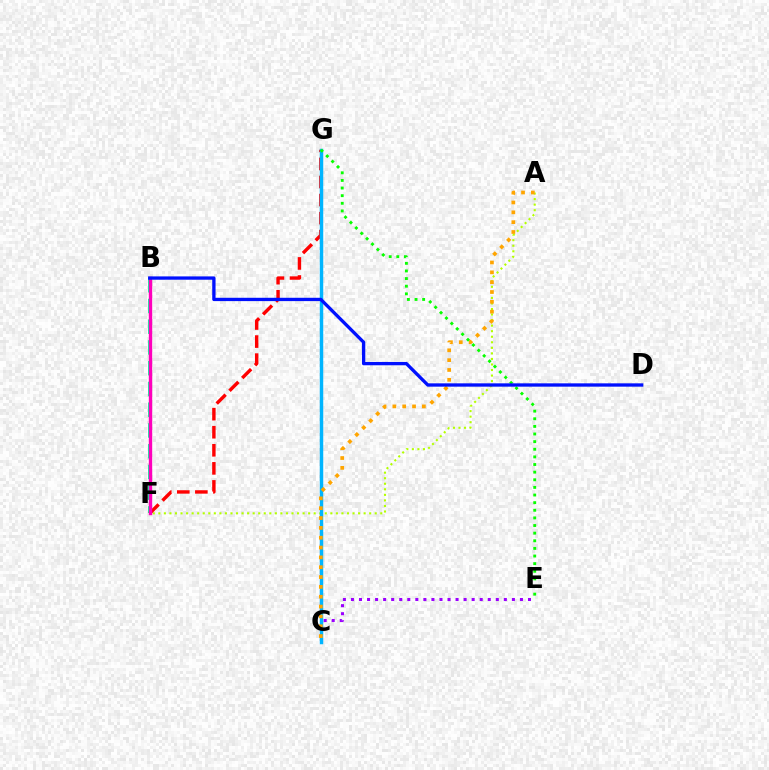{('A', 'F'): [{'color': '#b3ff00', 'line_style': 'dotted', 'thickness': 1.51}], ('B', 'F'): [{'color': '#00ff9d', 'line_style': 'dashed', 'thickness': 2.82}, {'color': '#ff00bd', 'line_style': 'solid', 'thickness': 2.44}], ('F', 'G'): [{'color': '#ff0000', 'line_style': 'dashed', 'thickness': 2.45}], ('C', 'E'): [{'color': '#9b00ff', 'line_style': 'dotted', 'thickness': 2.19}], ('C', 'G'): [{'color': '#00b5ff', 'line_style': 'solid', 'thickness': 2.49}], ('A', 'C'): [{'color': '#ffa500', 'line_style': 'dotted', 'thickness': 2.67}], ('E', 'G'): [{'color': '#08ff00', 'line_style': 'dotted', 'thickness': 2.07}], ('B', 'D'): [{'color': '#0010ff', 'line_style': 'solid', 'thickness': 2.39}]}